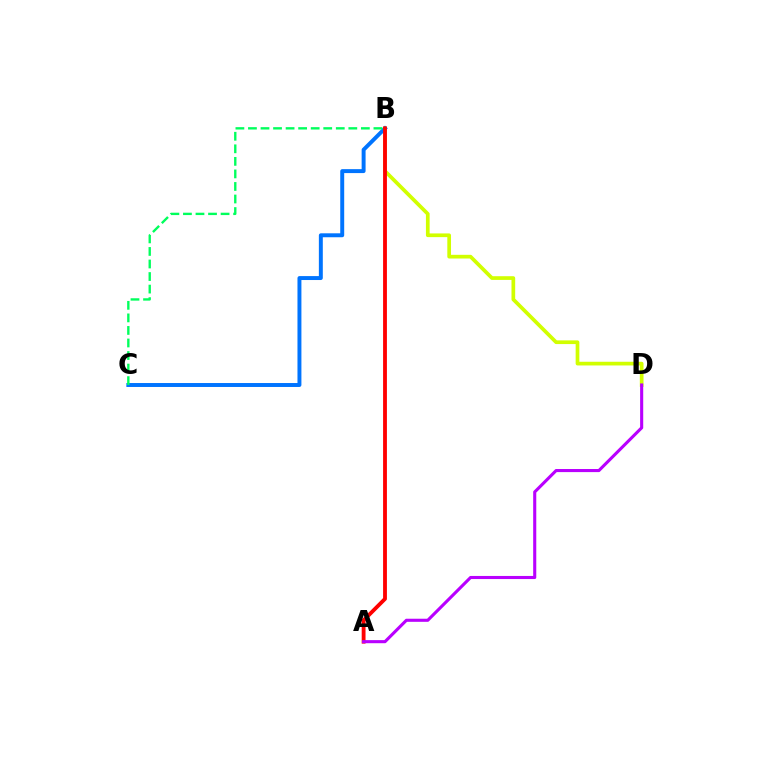{('B', 'D'): [{'color': '#d1ff00', 'line_style': 'solid', 'thickness': 2.67}], ('B', 'C'): [{'color': '#0074ff', 'line_style': 'solid', 'thickness': 2.84}, {'color': '#00ff5c', 'line_style': 'dashed', 'thickness': 1.7}], ('A', 'B'): [{'color': '#ff0000', 'line_style': 'solid', 'thickness': 2.76}], ('A', 'D'): [{'color': '#b900ff', 'line_style': 'solid', 'thickness': 2.23}]}